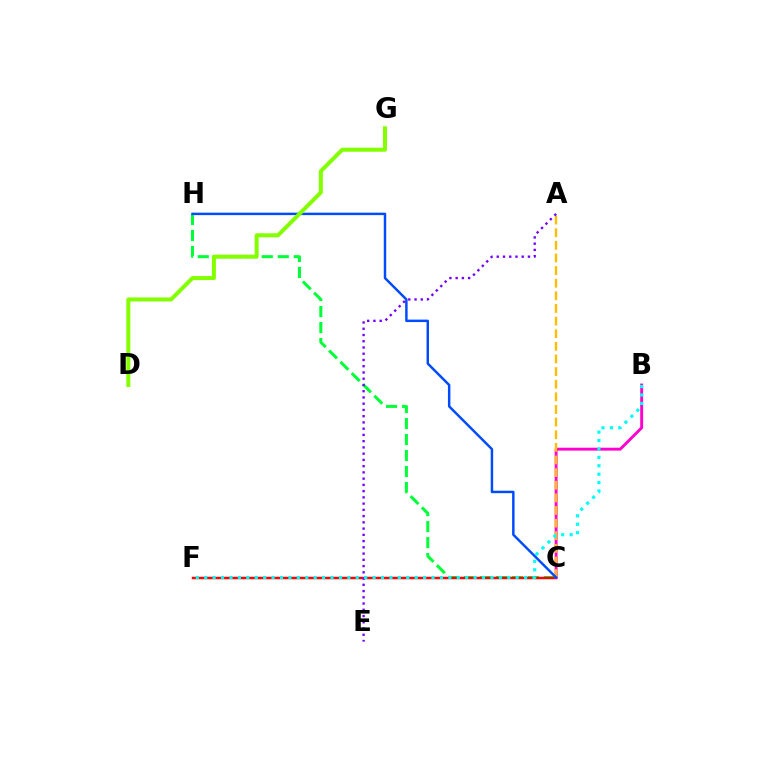{('C', 'H'): [{'color': '#00ff39', 'line_style': 'dashed', 'thickness': 2.17}, {'color': '#004bff', 'line_style': 'solid', 'thickness': 1.77}], ('C', 'F'): [{'color': '#ff0000', 'line_style': 'solid', 'thickness': 1.79}], ('B', 'C'): [{'color': '#ff00cf', 'line_style': 'solid', 'thickness': 2.09}], ('A', 'C'): [{'color': '#ffbd00', 'line_style': 'dashed', 'thickness': 1.72}], ('A', 'E'): [{'color': '#7200ff', 'line_style': 'dotted', 'thickness': 1.7}], ('B', 'F'): [{'color': '#00fff6', 'line_style': 'dotted', 'thickness': 2.29}], ('D', 'G'): [{'color': '#84ff00', 'line_style': 'solid', 'thickness': 2.89}]}